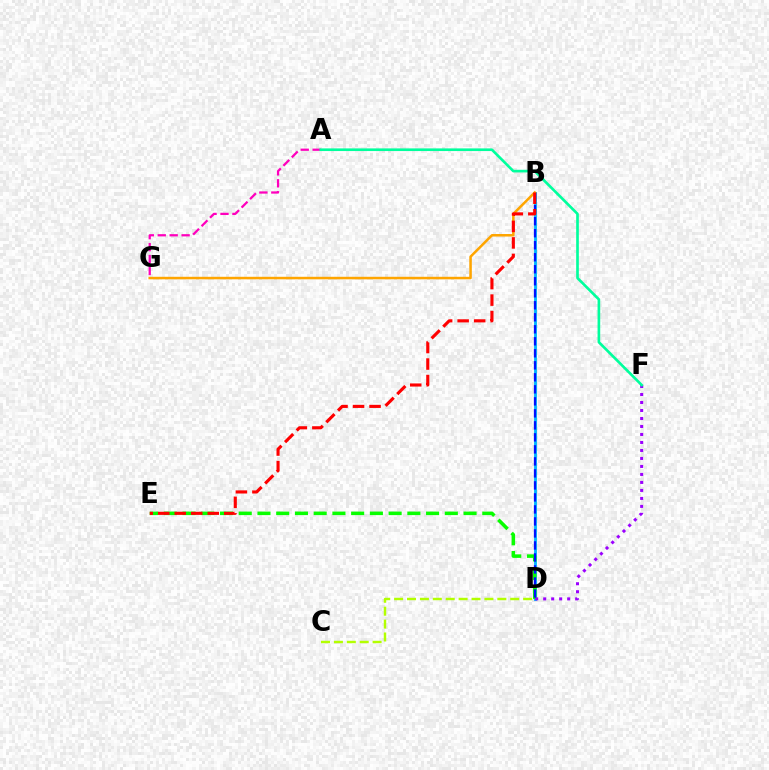{('B', 'D'): [{'color': '#00b5ff', 'line_style': 'solid', 'thickness': 2.05}, {'color': '#0010ff', 'line_style': 'dashed', 'thickness': 1.63}], ('D', 'E'): [{'color': '#08ff00', 'line_style': 'dashed', 'thickness': 2.55}], ('C', 'D'): [{'color': '#b3ff00', 'line_style': 'dashed', 'thickness': 1.75}], ('D', 'F'): [{'color': '#9b00ff', 'line_style': 'dotted', 'thickness': 2.17}], ('A', 'G'): [{'color': '#ff00bd', 'line_style': 'dashed', 'thickness': 1.62}], ('A', 'F'): [{'color': '#00ff9d', 'line_style': 'solid', 'thickness': 1.91}], ('B', 'G'): [{'color': '#ffa500', 'line_style': 'solid', 'thickness': 1.82}], ('B', 'E'): [{'color': '#ff0000', 'line_style': 'dashed', 'thickness': 2.24}]}